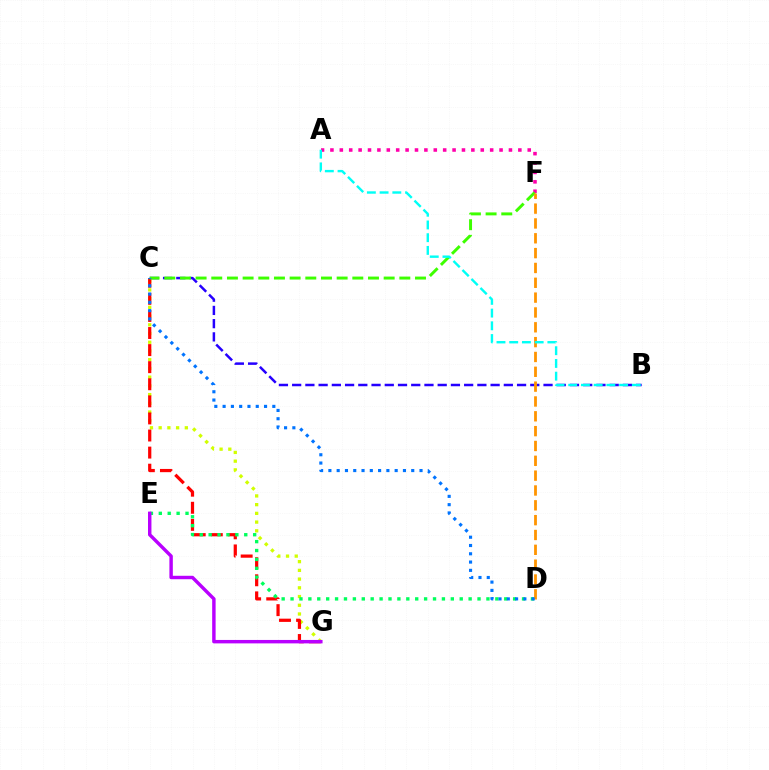{('C', 'G'): [{'color': '#d1ff00', 'line_style': 'dotted', 'thickness': 2.37}, {'color': '#ff0000', 'line_style': 'dashed', 'thickness': 2.32}], ('A', 'F'): [{'color': '#ff00ac', 'line_style': 'dotted', 'thickness': 2.55}], ('B', 'C'): [{'color': '#2500ff', 'line_style': 'dashed', 'thickness': 1.8}], ('C', 'F'): [{'color': '#3dff00', 'line_style': 'dashed', 'thickness': 2.13}], ('D', 'E'): [{'color': '#00ff5c', 'line_style': 'dotted', 'thickness': 2.42}], ('D', 'F'): [{'color': '#ff9400', 'line_style': 'dashed', 'thickness': 2.02}], ('C', 'D'): [{'color': '#0074ff', 'line_style': 'dotted', 'thickness': 2.25}], ('E', 'G'): [{'color': '#b900ff', 'line_style': 'solid', 'thickness': 2.47}], ('A', 'B'): [{'color': '#00fff6', 'line_style': 'dashed', 'thickness': 1.73}]}